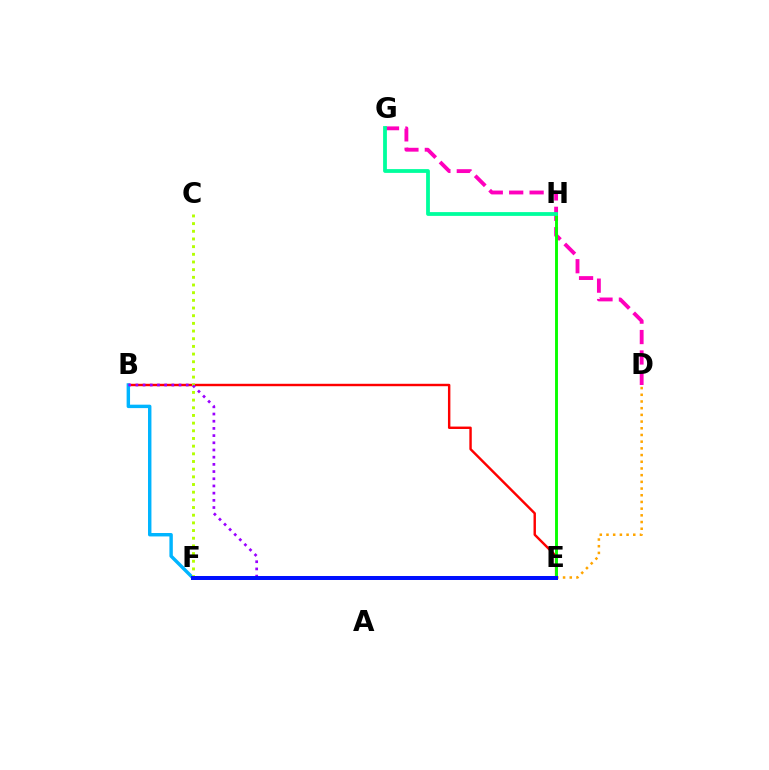{('D', 'G'): [{'color': '#ff00bd', 'line_style': 'dashed', 'thickness': 2.77}], ('B', 'E'): [{'color': '#ff0000', 'line_style': 'solid', 'thickness': 1.75}, {'color': '#9b00ff', 'line_style': 'dotted', 'thickness': 1.95}], ('E', 'H'): [{'color': '#08ff00', 'line_style': 'solid', 'thickness': 2.09}], ('G', 'H'): [{'color': '#00ff9d', 'line_style': 'solid', 'thickness': 2.73}], ('B', 'F'): [{'color': '#00b5ff', 'line_style': 'solid', 'thickness': 2.47}], ('C', 'F'): [{'color': '#b3ff00', 'line_style': 'dotted', 'thickness': 2.08}], ('D', 'E'): [{'color': '#ffa500', 'line_style': 'dotted', 'thickness': 1.82}], ('E', 'F'): [{'color': '#0010ff', 'line_style': 'solid', 'thickness': 2.87}]}